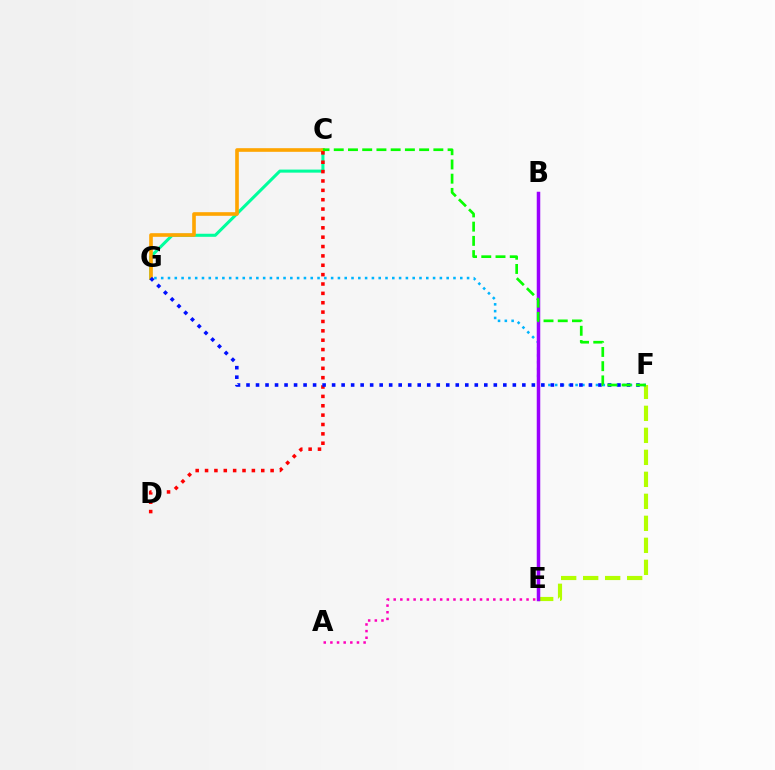{('C', 'G'): [{'color': '#00ff9d', 'line_style': 'solid', 'thickness': 2.2}, {'color': '#ffa500', 'line_style': 'solid', 'thickness': 2.61}], ('E', 'F'): [{'color': '#b3ff00', 'line_style': 'dashed', 'thickness': 2.99}], ('C', 'D'): [{'color': '#ff0000', 'line_style': 'dotted', 'thickness': 2.54}], ('F', 'G'): [{'color': '#00b5ff', 'line_style': 'dotted', 'thickness': 1.85}, {'color': '#0010ff', 'line_style': 'dotted', 'thickness': 2.58}], ('B', 'E'): [{'color': '#9b00ff', 'line_style': 'solid', 'thickness': 2.52}], ('A', 'E'): [{'color': '#ff00bd', 'line_style': 'dotted', 'thickness': 1.8}], ('C', 'F'): [{'color': '#08ff00', 'line_style': 'dashed', 'thickness': 1.93}]}